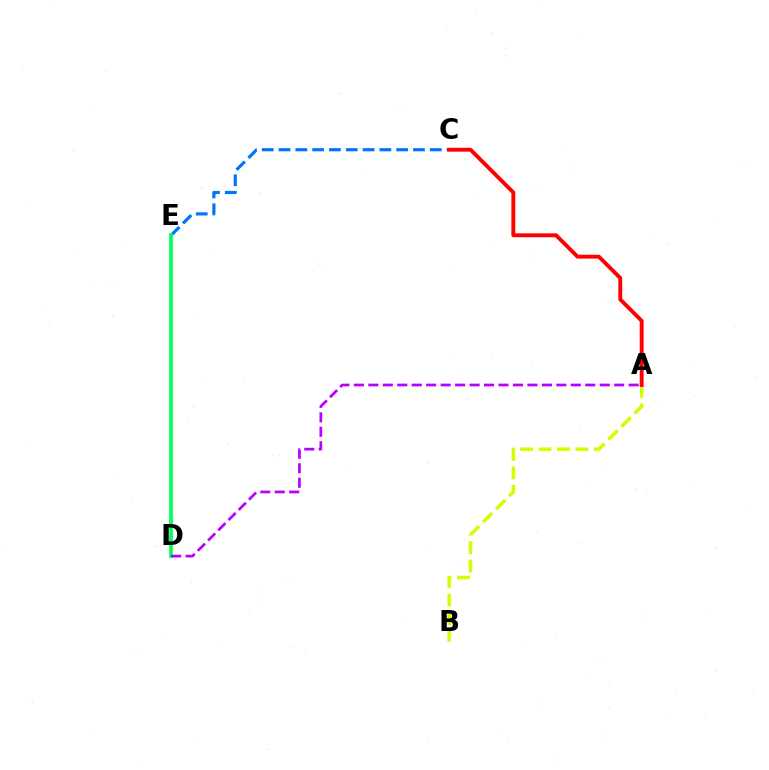{('C', 'E'): [{'color': '#0074ff', 'line_style': 'dashed', 'thickness': 2.28}], ('A', 'B'): [{'color': '#d1ff00', 'line_style': 'dashed', 'thickness': 2.51}], ('D', 'E'): [{'color': '#00ff5c', 'line_style': 'solid', 'thickness': 2.67}], ('A', 'D'): [{'color': '#b900ff', 'line_style': 'dashed', 'thickness': 1.96}], ('A', 'C'): [{'color': '#ff0000', 'line_style': 'solid', 'thickness': 2.8}]}